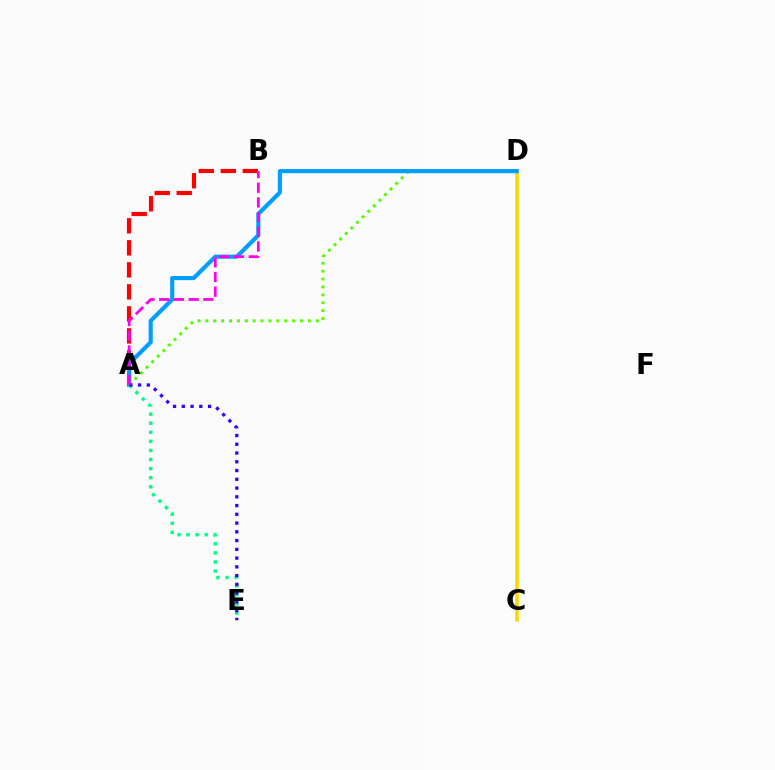{('C', 'D'): [{'color': '#ffd500', 'line_style': 'solid', 'thickness': 2.55}], ('A', 'B'): [{'color': '#ff0000', 'line_style': 'dashed', 'thickness': 2.99}, {'color': '#ff00ed', 'line_style': 'dashed', 'thickness': 2.0}], ('A', 'D'): [{'color': '#4fff00', 'line_style': 'dotted', 'thickness': 2.14}, {'color': '#009eff', 'line_style': 'solid', 'thickness': 2.98}], ('A', 'E'): [{'color': '#00ff86', 'line_style': 'dotted', 'thickness': 2.47}, {'color': '#3700ff', 'line_style': 'dotted', 'thickness': 2.38}]}